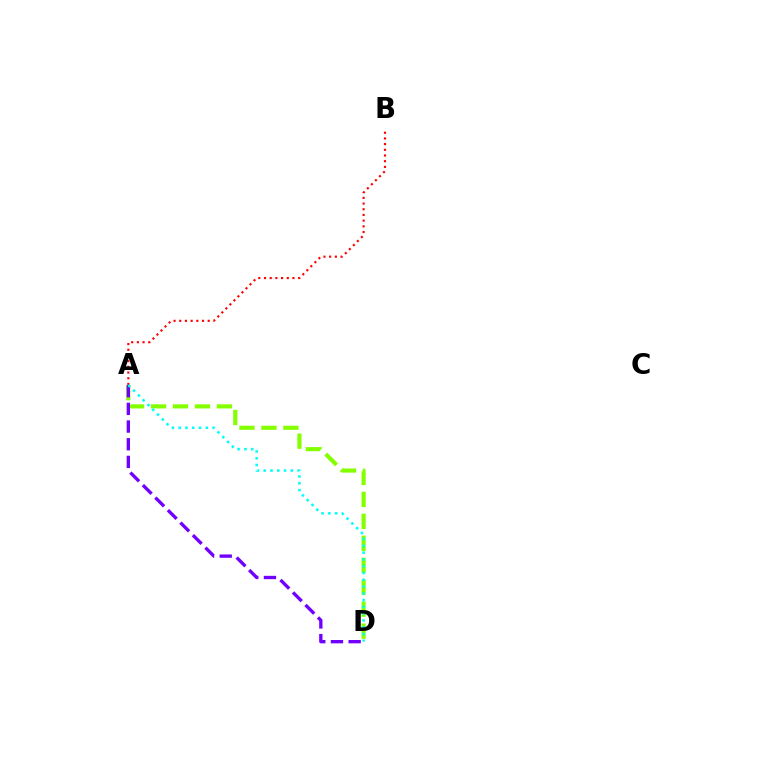{('A', 'D'): [{'color': '#84ff00', 'line_style': 'dashed', 'thickness': 2.98}, {'color': '#7200ff', 'line_style': 'dashed', 'thickness': 2.4}, {'color': '#00fff6', 'line_style': 'dotted', 'thickness': 1.84}], ('A', 'B'): [{'color': '#ff0000', 'line_style': 'dotted', 'thickness': 1.55}]}